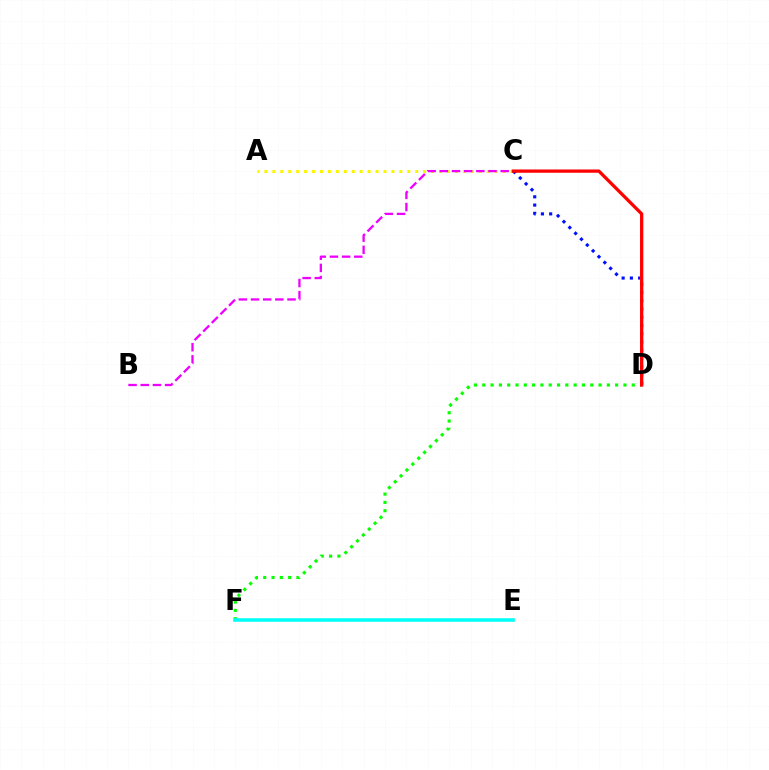{('A', 'C'): [{'color': '#fcf500', 'line_style': 'dotted', 'thickness': 2.16}], ('B', 'C'): [{'color': '#ee00ff', 'line_style': 'dashed', 'thickness': 1.65}], ('D', 'F'): [{'color': '#08ff00', 'line_style': 'dotted', 'thickness': 2.26}], ('E', 'F'): [{'color': '#00fff6', 'line_style': 'solid', 'thickness': 2.55}], ('C', 'D'): [{'color': '#0010ff', 'line_style': 'dotted', 'thickness': 2.24}, {'color': '#ff0000', 'line_style': 'solid', 'thickness': 2.36}]}